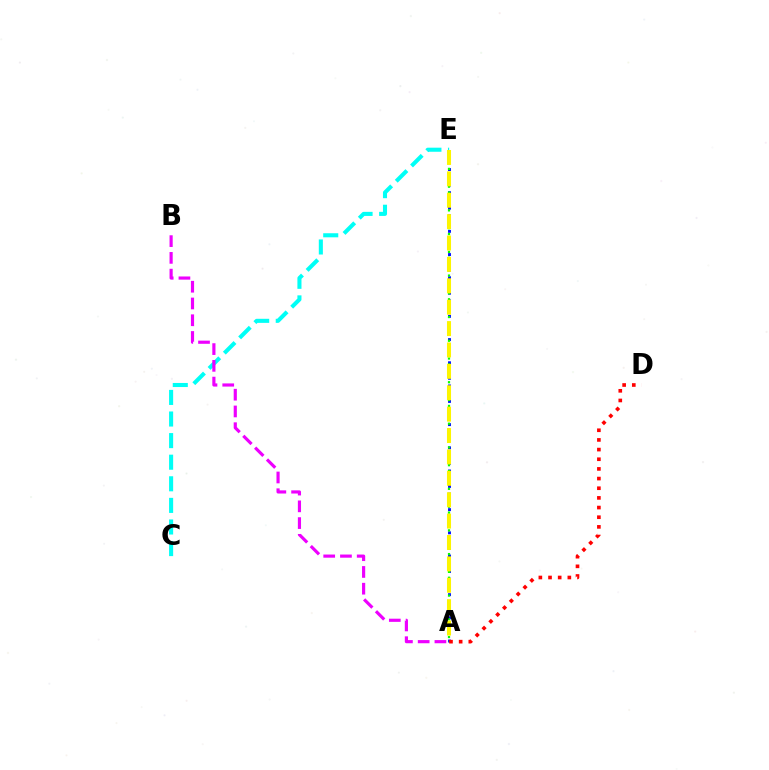{('C', 'E'): [{'color': '#00fff6', 'line_style': 'dashed', 'thickness': 2.93}], ('A', 'E'): [{'color': '#0010ff', 'line_style': 'dotted', 'thickness': 2.1}, {'color': '#08ff00', 'line_style': 'dotted', 'thickness': 1.61}, {'color': '#fcf500', 'line_style': 'dashed', 'thickness': 2.91}], ('A', 'B'): [{'color': '#ee00ff', 'line_style': 'dashed', 'thickness': 2.28}], ('A', 'D'): [{'color': '#ff0000', 'line_style': 'dotted', 'thickness': 2.63}]}